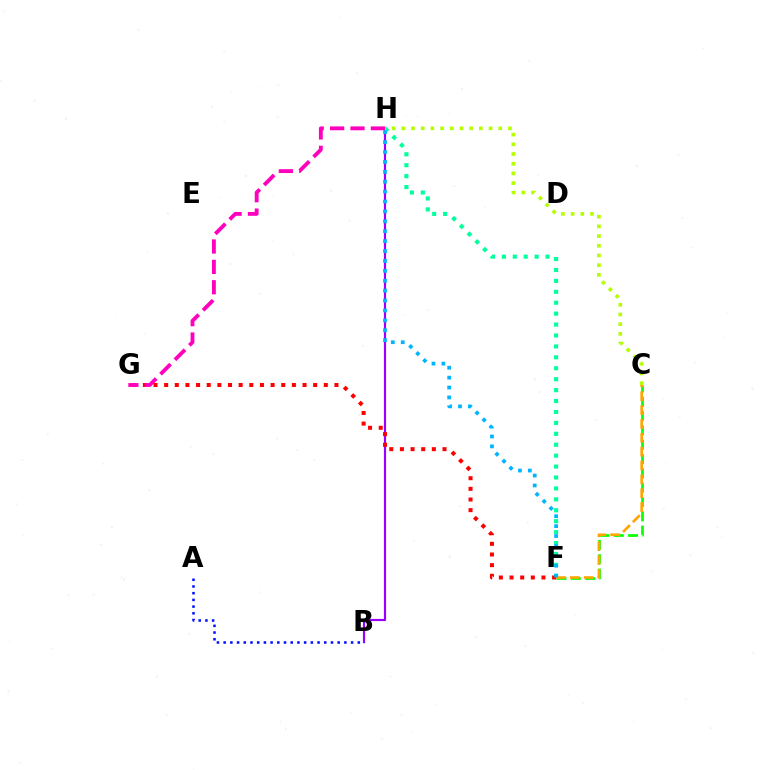{('B', 'H'): [{'color': '#9b00ff', 'line_style': 'solid', 'thickness': 1.57}], ('F', 'H'): [{'color': '#00ff9d', 'line_style': 'dotted', 'thickness': 2.97}, {'color': '#00b5ff', 'line_style': 'dotted', 'thickness': 2.69}], ('F', 'G'): [{'color': '#ff0000', 'line_style': 'dotted', 'thickness': 2.89}], ('C', 'F'): [{'color': '#08ff00', 'line_style': 'dashed', 'thickness': 1.95}, {'color': '#ffa500', 'line_style': 'dashed', 'thickness': 1.88}], ('C', 'H'): [{'color': '#b3ff00', 'line_style': 'dotted', 'thickness': 2.63}], ('G', 'H'): [{'color': '#ff00bd', 'line_style': 'dashed', 'thickness': 2.77}], ('A', 'B'): [{'color': '#0010ff', 'line_style': 'dotted', 'thickness': 1.82}]}